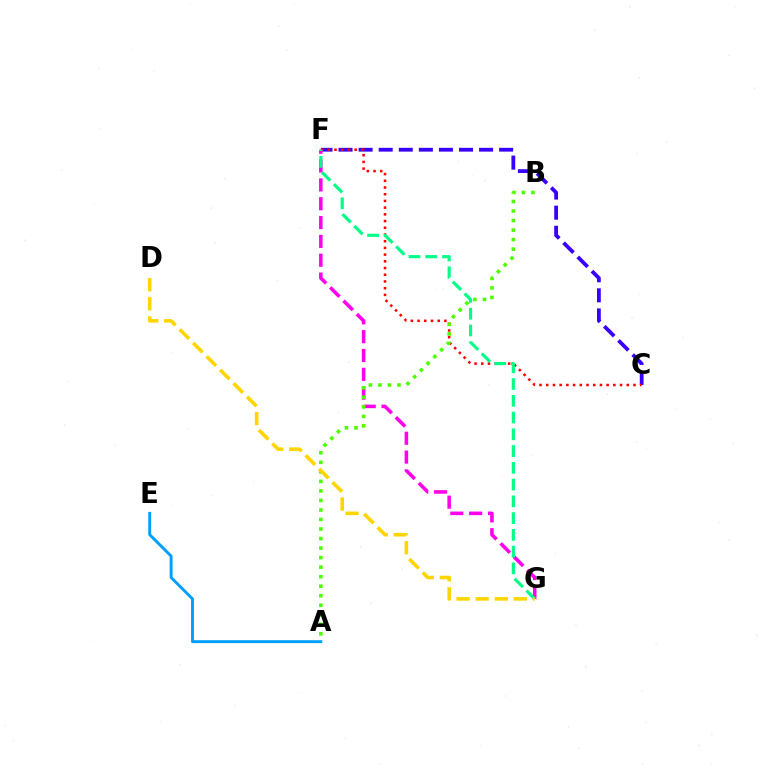{('A', 'E'): [{'color': '#009eff', 'line_style': 'solid', 'thickness': 2.09}], ('C', 'F'): [{'color': '#3700ff', 'line_style': 'dashed', 'thickness': 2.73}, {'color': '#ff0000', 'line_style': 'dotted', 'thickness': 1.82}], ('F', 'G'): [{'color': '#ff00ed', 'line_style': 'dashed', 'thickness': 2.56}, {'color': '#00ff86', 'line_style': 'dashed', 'thickness': 2.28}], ('A', 'B'): [{'color': '#4fff00', 'line_style': 'dotted', 'thickness': 2.59}], ('D', 'G'): [{'color': '#ffd500', 'line_style': 'dashed', 'thickness': 2.59}]}